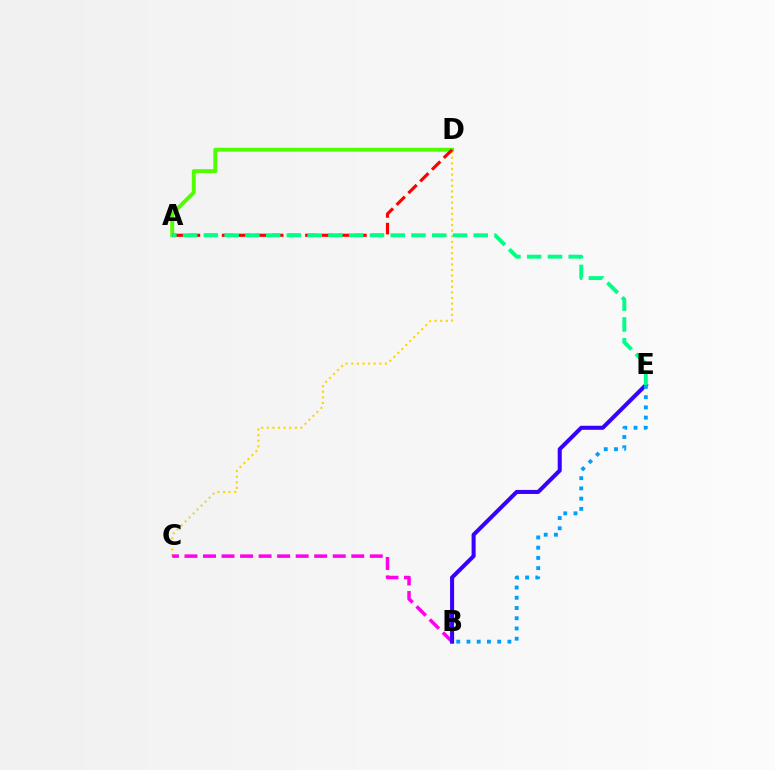{('C', 'D'): [{'color': '#ffd500', 'line_style': 'dotted', 'thickness': 1.52}], ('B', 'C'): [{'color': '#ff00ed', 'line_style': 'dashed', 'thickness': 2.52}], ('B', 'E'): [{'color': '#3700ff', 'line_style': 'solid', 'thickness': 2.92}, {'color': '#009eff', 'line_style': 'dotted', 'thickness': 2.78}], ('A', 'D'): [{'color': '#4fff00', 'line_style': 'solid', 'thickness': 2.82}, {'color': '#ff0000', 'line_style': 'dashed', 'thickness': 2.26}], ('A', 'E'): [{'color': '#00ff86', 'line_style': 'dashed', 'thickness': 2.82}]}